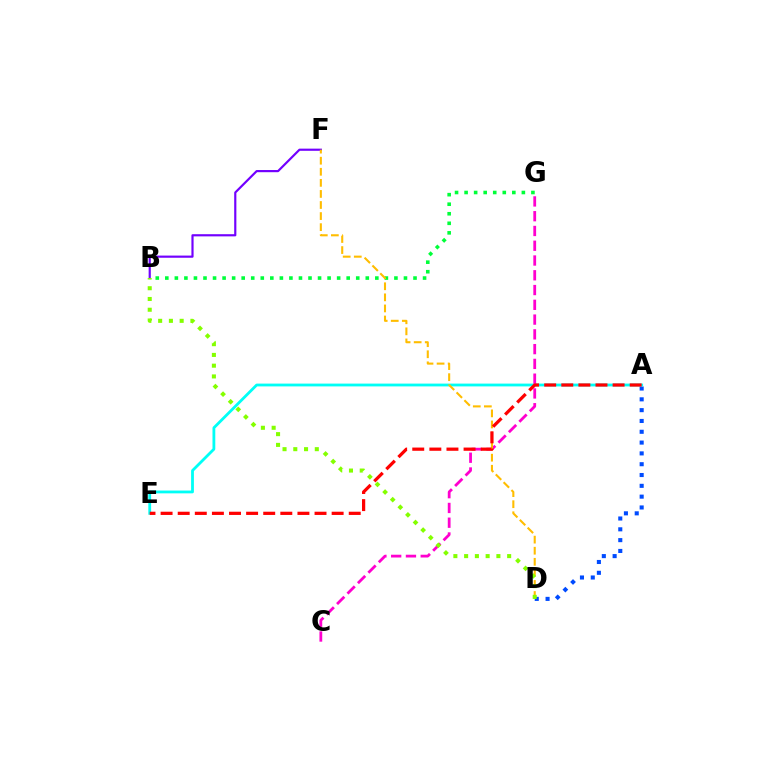{('A', 'D'): [{'color': '#004bff', 'line_style': 'dotted', 'thickness': 2.94}], ('B', 'G'): [{'color': '#00ff39', 'line_style': 'dotted', 'thickness': 2.59}], ('B', 'F'): [{'color': '#7200ff', 'line_style': 'solid', 'thickness': 1.57}], ('A', 'E'): [{'color': '#00fff6', 'line_style': 'solid', 'thickness': 2.02}, {'color': '#ff0000', 'line_style': 'dashed', 'thickness': 2.32}], ('C', 'G'): [{'color': '#ff00cf', 'line_style': 'dashed', 'thickness': 2.01}], ('D', 'F'): [{'color': '#ffbd00', 'line_style': 'dashed', 'thickness': 1.5}], ('B', 'D'): [{'color': '#84ff00', 'line_style': 'dotted', 'thickness': 2.92}]}